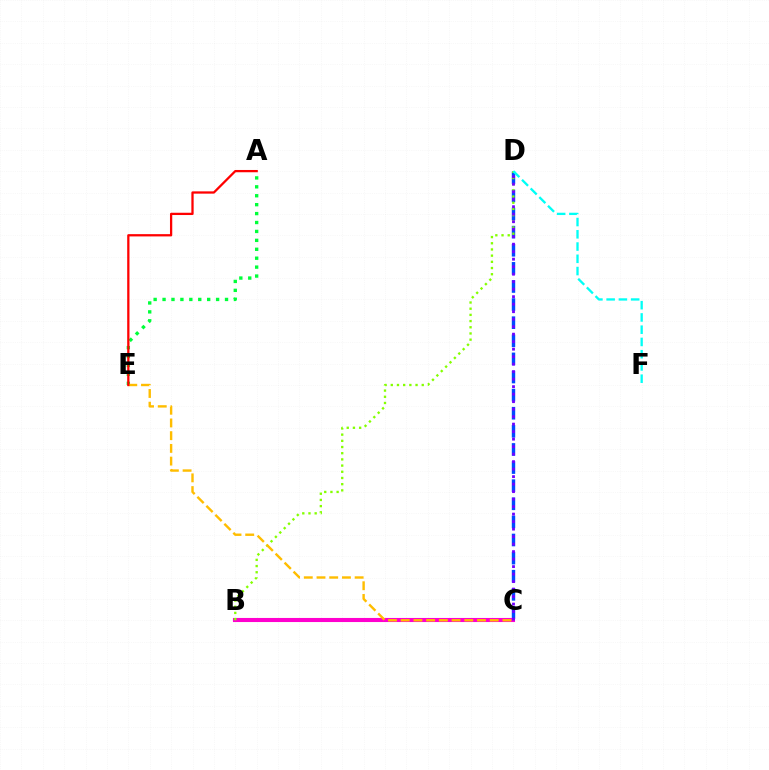{('C', 'D'): [{'color': '#004bff', 'line_style': 'dashed', 'thickness': 2.46}, {'color': '#7200ff', 'line_style': 'dotted', 'thickness': 2.04}], ('B', 'C'): [{'color': '#ff00cf', 'line_style': 'solid', 'thickness': 2.94}], ('B', 'D'): [{'color': '#84ff00', 'line_style': 'dotted', 'thickness': 1.68}], ('D', 'F'): [{'color': '#00fff6', 'line_style': 'dashed', 'thickness': 1.66}], ('A', 'E'): [{'color': '#00ff39', 'line_style': 'dotted', 'thickness': 2.42}, {'color': '#ff0000', 'line_style': 'solid', 'thickness': 1.64}], ('C', 'E'): [{'color': '#ffbd00', 'line_style': 'dashed', 'thickness': 1.73}]}